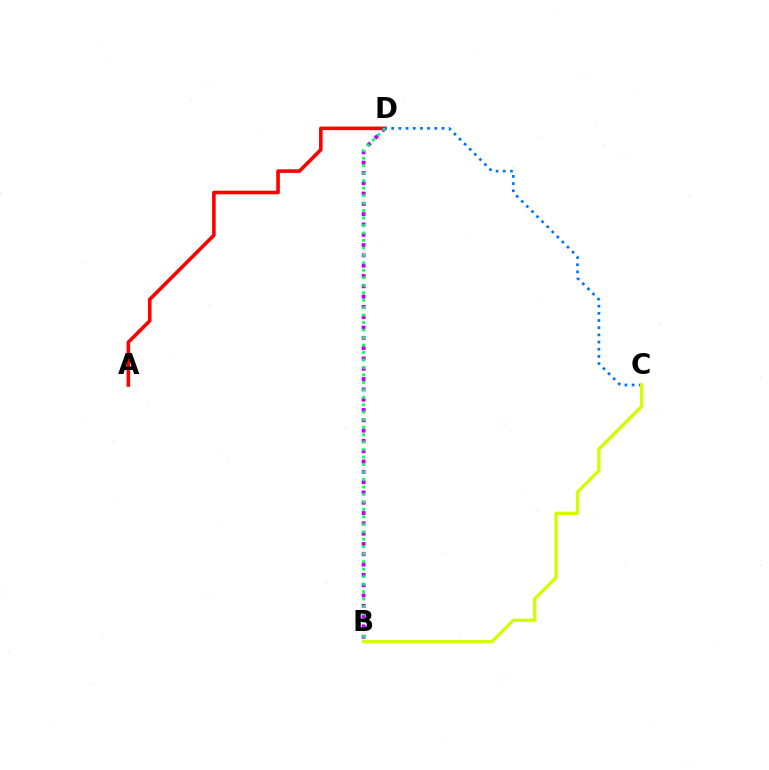{('A', 'D'): [{'color': '#ff0000', 'line_style': 'solid', 'thickness': 2.59}], ('C', 'D'): [{'color': '#0074ff', 'line_style': 'dotted', 'thickness': 1.95}], ('B', 'D'): [{'color': '#b900ff', 'line_style': 'dotted', 'thickness': 2.8}, {'color': '#00ff5c', 'line_style': 'dotted', 'thickness': 2.03}], ('B', 'C'): [{'color': '#d1ff00', 'line_style': 'solid', 'thickness': 2.37}]}